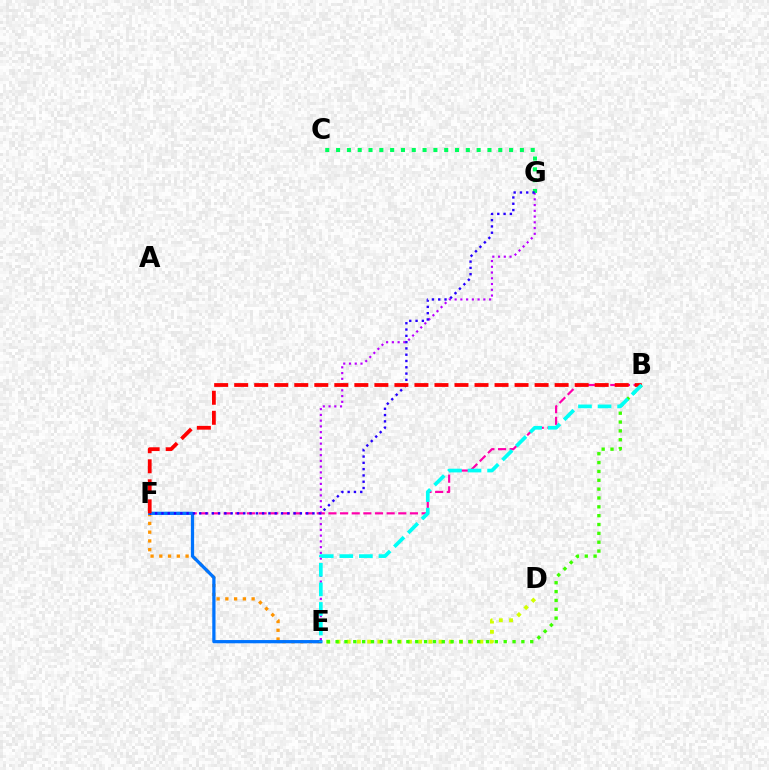{('B', 'F'): [{'color': '#ff00ac', 'line_style': 'dashed', 'thickness': 1.58}, {'color': '#ff0000', 'line_style': 'dashed', 'thickness': 2.72}], ('E', 'G'): [{'color': '#b900ff', 'line_style': 'dotted', 'thickness': 1.56}], ('D', 'E'): [{'color': '#d1ff00', 'line_style': 'dotted', 'thickness': 2.77}], ('E', 'F'): [{'color': '#ff9400', 'line_style': 'dotted', 'thickness': 2.38}, {'color': '#0074ff', 'line_style': 'solid', 'thickness': 2.34}], ('B', 'E'): [{'color': '#3dff00', 'line_style': 'dotted', 'thickness': 2.4}, {'color': '#00fff6', 'line_style': 'dashed', 'thickness': 2.66}], ('C', 'G'): [{'color': '#00ff5c', 'line_style': 'dotted', 'thickness': 2.94}], ('F', 'G'): [{'color': '#2500ff', 'line_style': 'dotted', 'thickness': 1.71}]}